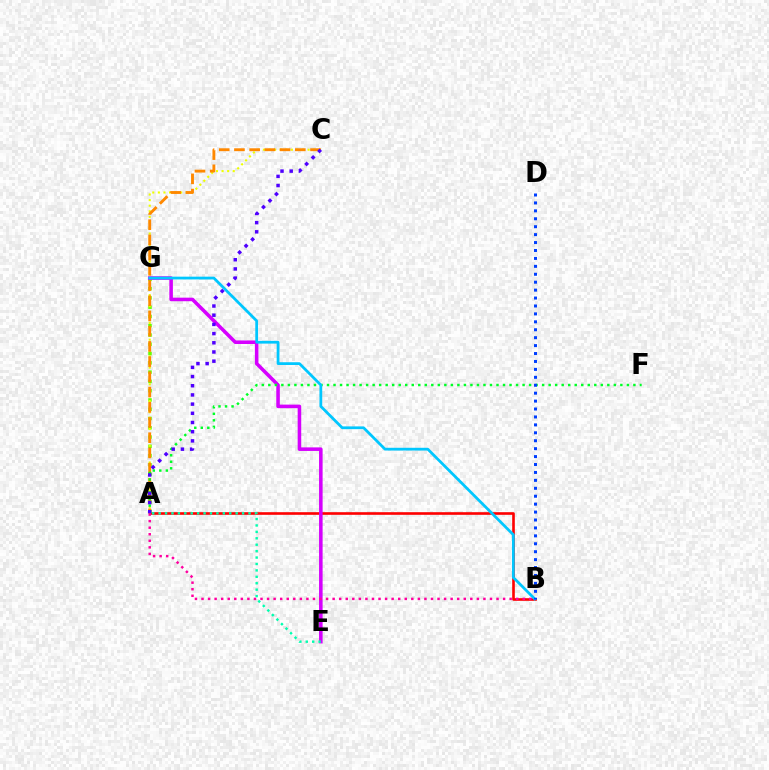{('A', 'B'): [{'color': '#ff0000', 'line_style': 'solid', 'thickness': 1.89}, {'color': '#ff00a0', 'line_style': 'dotted', 'thickness': 1.78}], ('A', 'G'): [{'color': '#66ff00', 'line_style': 'dotted', 'thickness': 2.52}], ('A', 'C'): [{'color': '#eeff00', 'line_style': 'dotted', 'thickness': 1.52}, {'color': '#ff8800', 'line_style': 'dashed', 'thickness': 2.07}, {'color': '#4f00ff', 'line_style': 'dotted', 'thickness': 2.5}], ('E', 'G'): [{'color': '#d600ff', 'line_style': 'solid', 'thickness': 2.56}], ('A', 'F'): [{'color': '#00ff27', 'line_style': 'dotted', 'thickness': 1.77}], ('B', 'G'): [{'color': '#00c7ff', 'line_style': 'solid', 'thickness': 1.99}], ('B', 'D'): [{'color': '#003fff', 'line_style': 'dotted', 'thickness': 2.15}], ('A', 'E'): [{'color': '#00ffaf', 'line_style': 'dotted', 'thickness': 1.74}]}